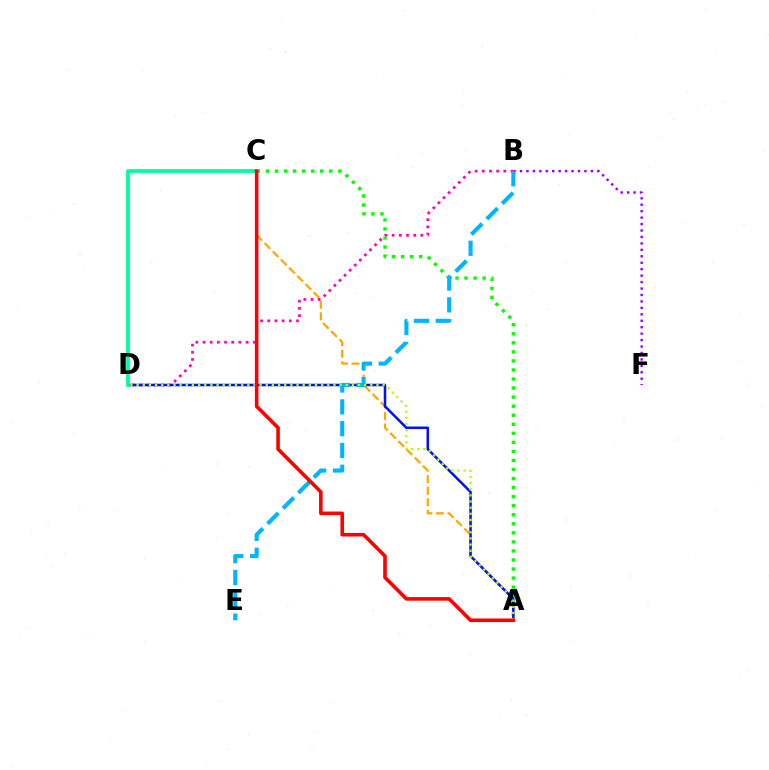{('B', 'F'): [{'color': '#9b00ff', 'line_style': 'dotted', 'thickness': 1.75}], ('A', 'C'): [{'color': '#08ff00', 'line_style': 'dotted', 'thickness': 2.46}, {'color': '#ffa500', 'line_style': 'dashed', 'thickness': 1.57}, {'color': '#ff0000', 'line_style': 'solid', 'thickness': 2.59}], ('B', 'D'): [{'color': '#ff00bd', 'line_style': 'dotted', 'thickness': 1.95}], ('A', 'D'): [{'color': '#0010ff', 'line_style': 'solid', 'thickness': 1.82}, {'color': '#b3ff00', 'line_style': 'dotted', 'thickness': 1.67}], ('B', 'E'): [{'color': '#00b5ff', 'line_style': 'dashed', 'thickness': 2.96}], ('C', 'D'): [{'color': '#00ff9d', 'line_style': 'solid', 'thickness': 2.71}]}